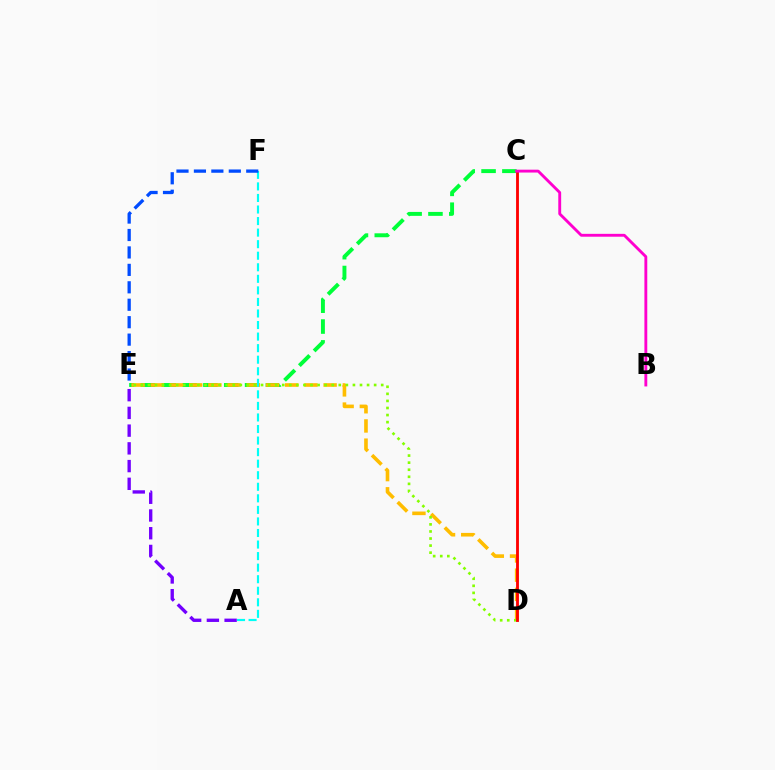{('C', 'E'): [{'color': '#00ff39', 'line_style': 'dashed', 'thickness': 2.83}], ('D', 'E'): [{'color': '#ffbd00', 'line_style': 'dashed', 'thickness': 2.61}, {'color': '#84ff00', 'line_style': 'dotted', 'thickness': 1.92}], ('A', 'F'): [{'color': '#00fff6', 'line_style': 'dashed', 'thickness': 1.57}], ('A', 'E'): [{'color': '#7200ff', 'line_style': 'dashed', 'thickness': 2.41}], ('C', 'D'): [{'color': '#ff0000', 'line_style': 'solid', 'thickness': 2.05}], ('B', 'C'): [{'color': '#ff00cf', 'line_style': 'solid', 'thickness': 2.06}], ('E', 'F'): [{'color': '#004bff', 'line_style': 'dashed', 'thickness': 2.37}]}